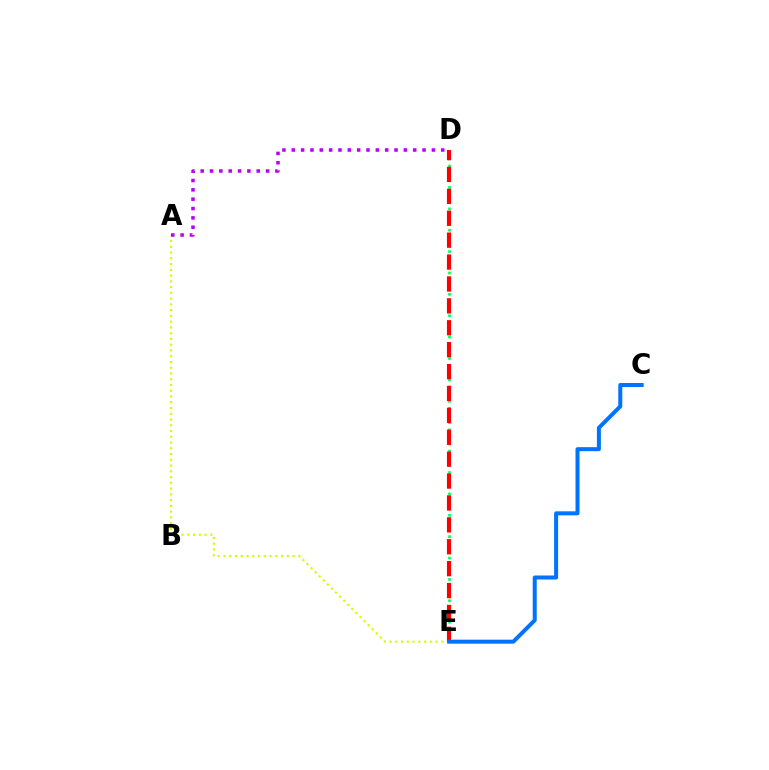{('A', 'E'): [{'color': '#d1ff00', 'line_style': 'dotted', 'thickness': 1.56}], ('D', 'E'): [{'color': '#00ff5c', 'line_style': 'dotted', 'thickness': 1.94}, {'color': '#ff0000', 'line_style': 'dashed', 'thickness': 2.97}], ('A', 'D'): [{'color': '#b900ff', 'line_style': 'dotted', 'thickness': 2.54}], ('C', 'E'): [{'color': '#0074ff', 'line_style': 'solid', 'thickness': 2.89}]}